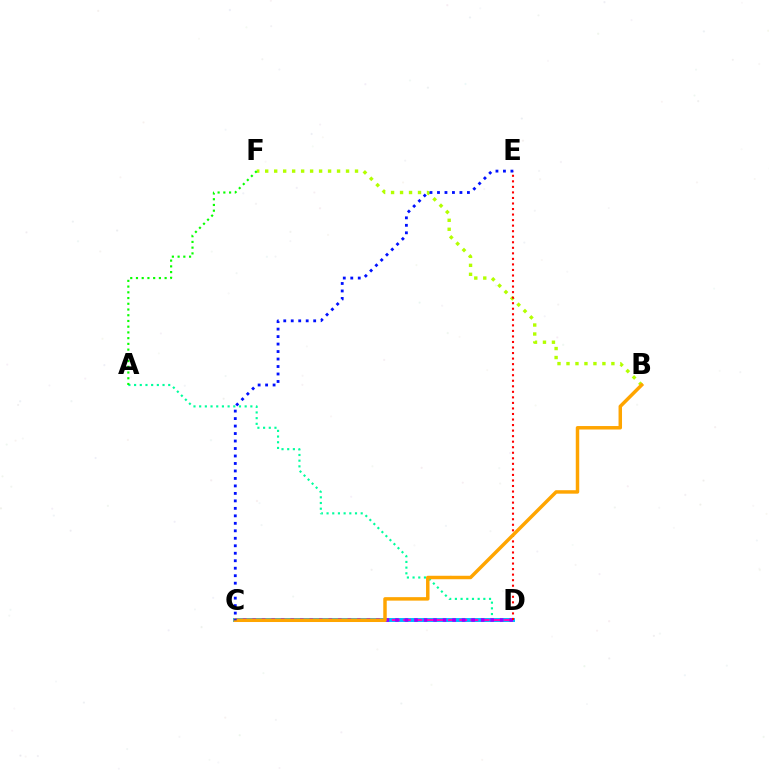{('B', 'F'): [{'color': '#b3ff00', 'line_style': 'dotted', 'thickness': 2.44}], ('A', 'D'): [{'color': '#00ff9d', 'line_style': 'dotted', 'thickness': 1.55}], ('C', 'D'): [{'color': '#00b5ff', 'line_style': 'solid', 'thickness': 2.83}, {'color': '#ff00bd', 'line_style': 'dashed', 'thickness': 1.52}, {'color': '#9b00ff', 'line_style': 'dotted', 'thickness': 2.59}], ('D', 'E'): [{'color': '#ff0000', 'line_style': 'dotted', 'thickness': 1.51}], ('A', 'F'): [{'color': '#08ff00', 'line_style': 'dotted', 'thickness': 1.56}], ('B', 'C'): [{'color': '#ffa500', 'line_style': 'solid', 'thickness': 2.5}], ('C', 'E'): [{'color': '#0010ff', 'line_style': 'dotted', 'thickness': 2.03}]}